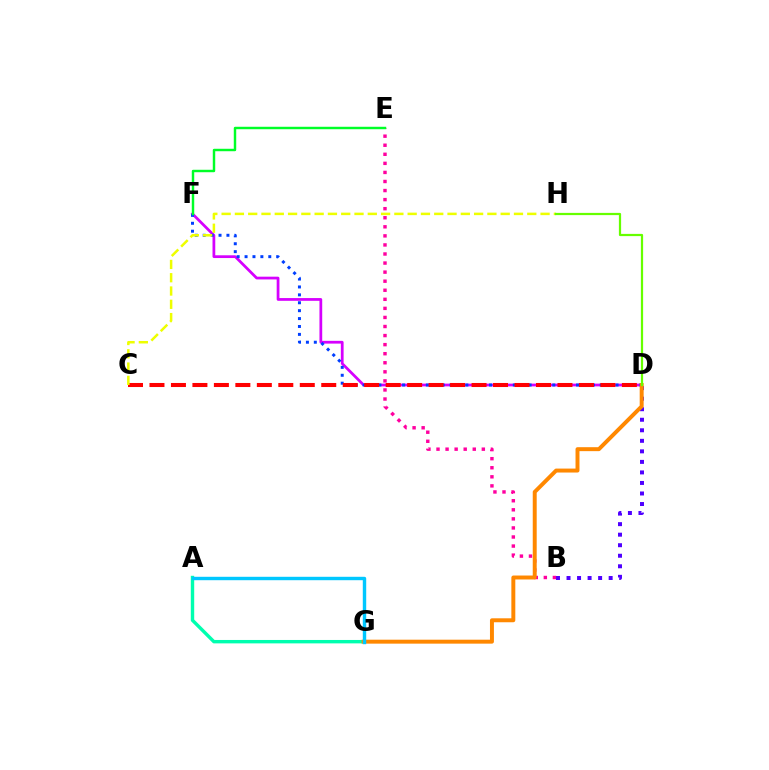{('D', 'F'): [{'color': '#d600ff', 'line_style': 'solid', 'thickness': 1.98}, {'color': '#003fff', 'line_style': 'dotted', 'thickness': 2.15}], ('B', 'D'): [{'color': '#4f00ff', 'line_style': 'dotted', 'thickness': 2.86}], ('B', 'E'): [{'color': '#ff00a0', 'line_style': 'dotted', 'thickness': 2.46}], ('A', 'G'): [{'color': '#00ffaf', 'line_style': 'solid', 'thickness': 2.45}, {'color': '#00c7ff', 'line_style': 'solid', 'thickness': 2.46}], ('D', 'G'): [{'color': '#ff8800', 'line_style': 'solid', 'thickness': 2.85}], ('C', 'D'): [{'color': '#ff0000', 'line_style': 'dashed', 'thickness': 2.92}], ('C', 'H'): [{'color': '#eeff00', 'line_style': 'dashed', 'thickness': 1.81}], ('E', 'F'): [{'color': '#00ff27', 'line_style': 'solid', 'thickness': 1.76}], ('D', 'H'): [{'color': '#66ff00', 'line_style': 'solid', 'thickness': 1.6}]}